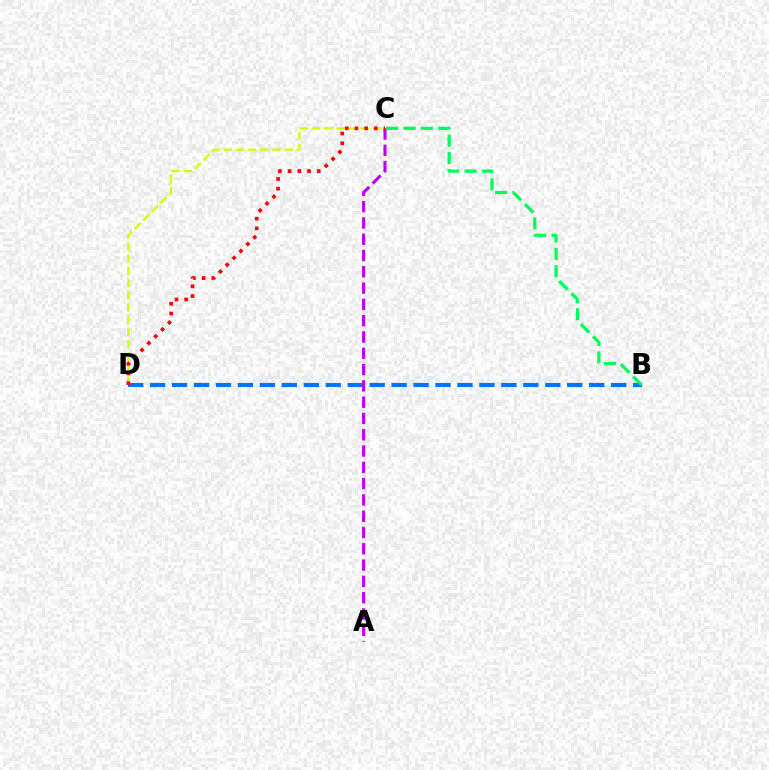{('C', 'D'): [{'color': '#d1ff00', 'line_style': 'dashed', 'thickness': 1.66}, {'color': '#ff0000', 'line_style': 'dotted', 'thickness': 2.64}], ('B', 'D'): [{'color': '#0074ff', 'line_style': 'dashed', 'thickness': 2.98}], ('A', 'C'): [{'color': '#b900ff', 'line_style': 'dashed', 'thickness': 2.21}], ('B', 'C'): [{'color': '#00ff5c', 'line_style': 'dashed', 'thickness': 2.35}]}